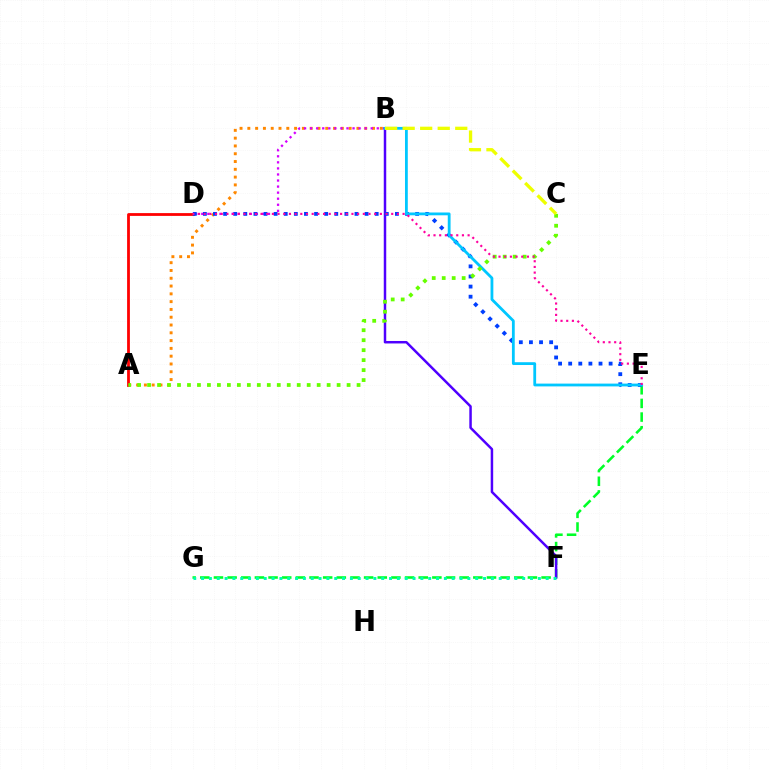{('A', 'B'): [{'color': '#ff8800', 'line_style': 'dotted', 'thickness': 2.12}], ('A', 'D'): [{'color': '#ff0000', 'line_style': 'solid', 'thickness': 2.01}], ('E', 'G'): [{'color': '#00ff27', 'line_style': 'dashed', 'thickness': 1.85}], ('B', 'D'): [{'color': '#d600ff', 'line_style': 'dotted', 'thickness': 1.65}], ('B', 'F'): [{'color': '#4f00ff', 'line_style': 'solid', 'thickness': 1.79}], ('D', 'E'): [{'color': '#003fff', 'line_style': 'dotted', 'thickness': 2.75}, {'color': '#ff00a0', 'line_style': 'dotted', 'thickness': 1.54}], ('B', 'E'): [{'color': '#00c7ff', 'line_style': 'solid', 'thickness': 2.02}], ('A', 'C'): [{'color': '#66ff00', 'line_style': 'dotted', 'thickness': 2.71}], ('F', 'G'): [{'color': '#00ffaf', 'line_style': 'dotted', 'thickness': 2.13}], ('B', 'C'): [{'color': '#eeff00', 'line_style': 'dashed', 'thickness': 2.38}]}